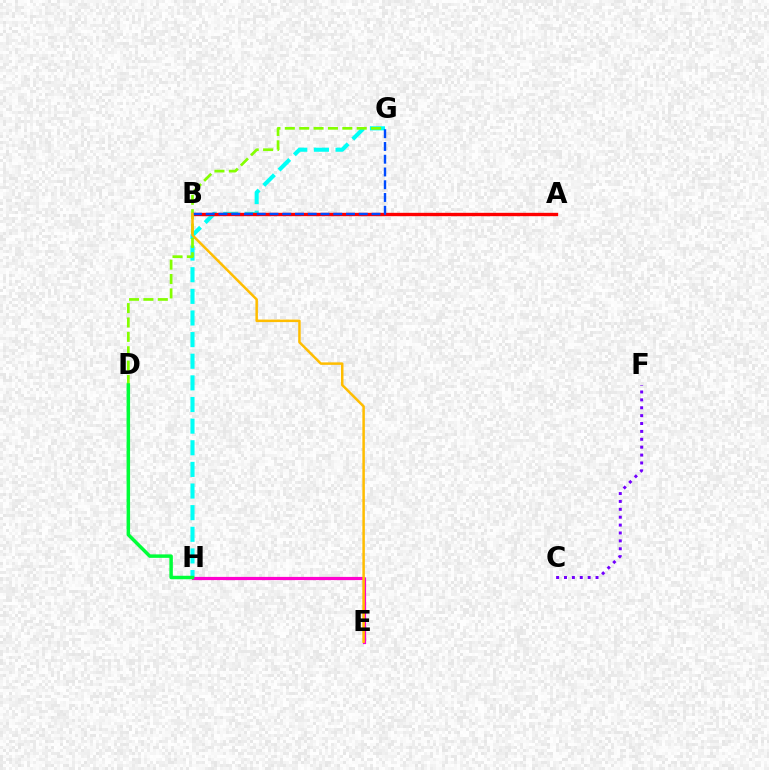{('C', 'F'): [{'color': '#7200ff', 'line_style': 'dotted', 'thickness': 2.14}], ('G', 'H'): [{'color': '#00fff6', 'line_style': 'dashed', 'thickness': 2.94}], ('A', 'B'): [{'color': '#ff0000', 'line_style': 'solid', 'thickness': 2.42}], ('E', 'H'): [{'color': '#ff00cf', 'line_style': 'solid', 'thickness': 2.29}], ('D', 'G'): [{'color': '#84ff00', 'line_style': 'dashed', 'thickness': 1.95}], ('D', 'H'): [{'color': '#00ff39', 'line_style': 'solid', 'thickness': 2.5}], ('B', 'G'): [{'color': '#004bff', 'line_style': 'dashed', 'thickness': 1.73}], ('B', 'E'): [{'color': '#ffbd00', 'line_style': 'solid', 'thickness': 1.8}]}